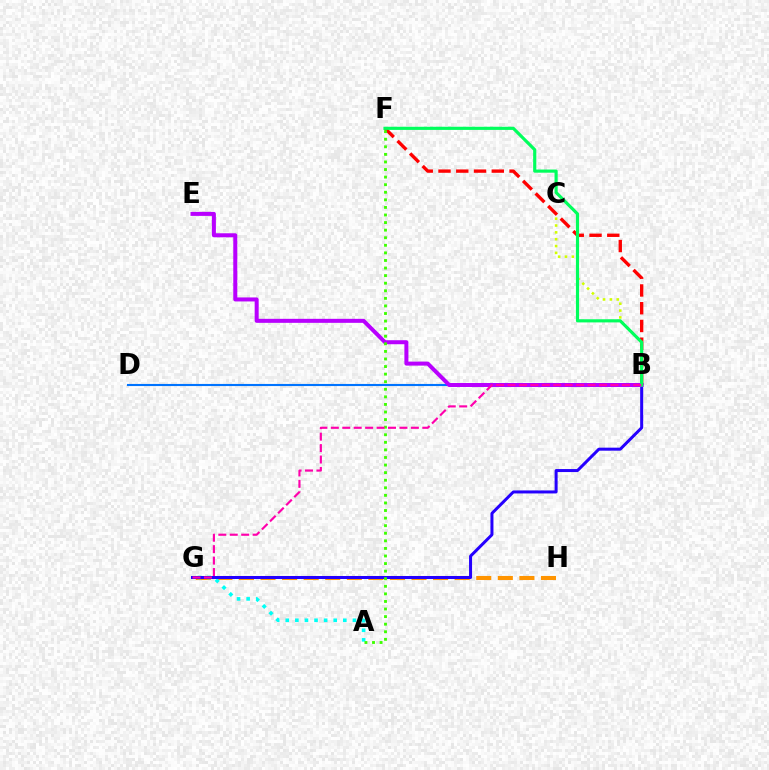{('G', 'H'): [{'color': '#ff9400', 'line_style': 'dashed', 'thickness': 2.93}], ('B', 'D'): [{'color': '#0074ff', 'line_style': 'solid', 'thickness': 1.53}], ('A', 'G'): [{'color': '#00fff6', 'line_style': 'dotted', 'thickness': 2.61}], ('B', 'F'): [{'color': '#ff0000', 'line_style': 'dashed', 'thickness': 2.41}, {'color': '#00ff5c', 'line_style': 'solid', 'thickness': 2.27}], ('B', 'G'): [{'color': '#2500ff', 'line_style': 'solid', 'thickness': 2.17}, {'color': '#ff00ac', 'line_style': 'dashed', 'thickness': 1.55}], ('B', 'C'): [{'color': '#d1ff00', 'line_style': 'dotted', 'thickness': 1.86}], ('B', 'E'): [{'color': '#b900ff', 'line_style': 'solid', 'thickness': 2.89}], ('A', 'F'): [{'color': '#3dff00', 'line_style': 'dotted', 'thickness': 2.06}]}